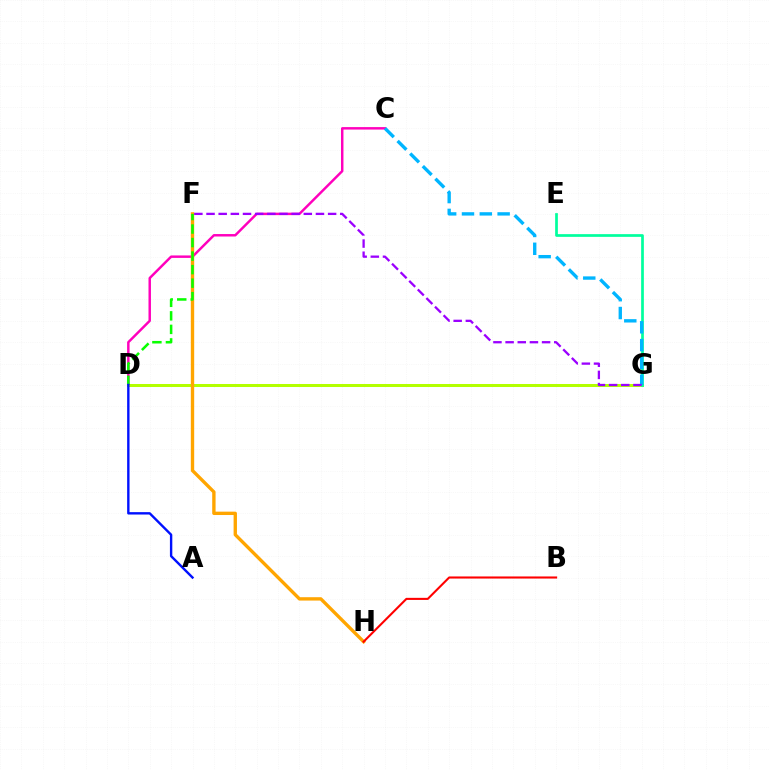{('C', 'D'): [{'color': '#ff00bd', 'line_style': 'solid', 'thickness': 1.77}], ('D', 'G'): [{'color': '#b3ff00', 'line_style': 'solid', 'thickness': 2.16}], ('F', 'H'): [{'color': '#ffa500', 'line_style': 'solid', 'thickness': 2.42}], ('D', 'F'): [{'color': '#08ff00', 'line_style': 'dashed', 'thickness': 1.84}], ('B', 'H'): [{'color': '#ff0000', 'line_style': 'solid', 'thickness': 1.51}], ('A', 'D'): [{'color': '#0010ff', 'line_style': 'solid', 'thickness': 1.72}], ('E', 'G'): [{'color': '#00ff9d', 'line_style': 'solid', 'thickness': 1.95}], ('C', 'G'): [{'color': '#00b5ff', 'line_style': 'dashed', 'thickness': 2.42}], ('F', 'G'): [{'color': '#9b00ff', 'line_style': 'dashed', 'thickness': 1.65}]}